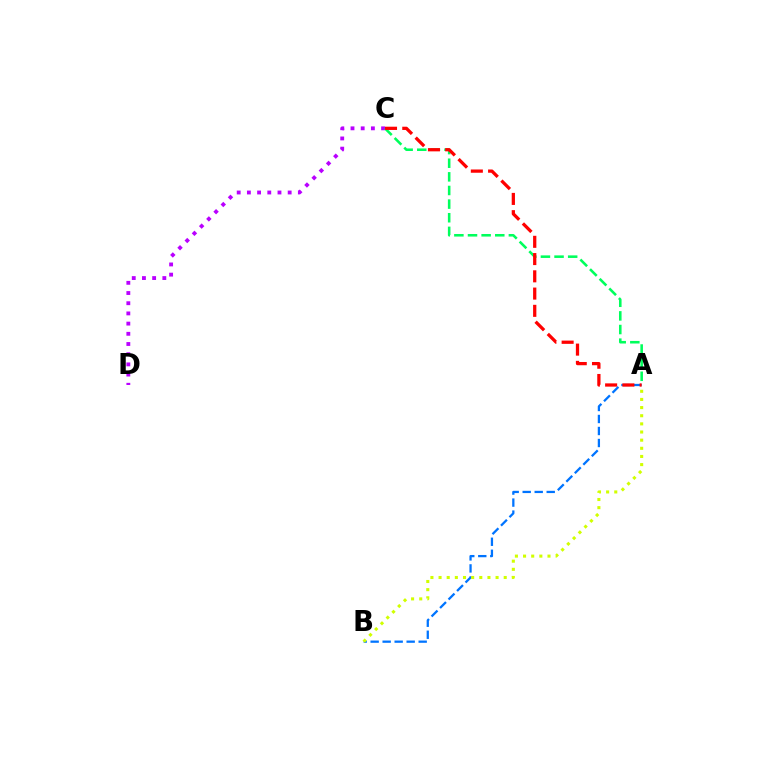{('C', 'D'): [{'color': '#b900ff', 'line_style': 'dotted', 'thickness': 2.77}], ('A', 'B'): [{'color': '#0074ff', 'line_style': 'dashed', 'thickness': 1.63}, {'color': '#d1ff00', 'line_style': 'dotted', 'thickness': 2.21}], ('A', 'C'): [{'color': '#00ff5c', 'line_style': 'dashed', 'thickness': 1.85}, {'color': '#ff0000', 'line_style': 'dashed', 'thickness': 2.34}]}